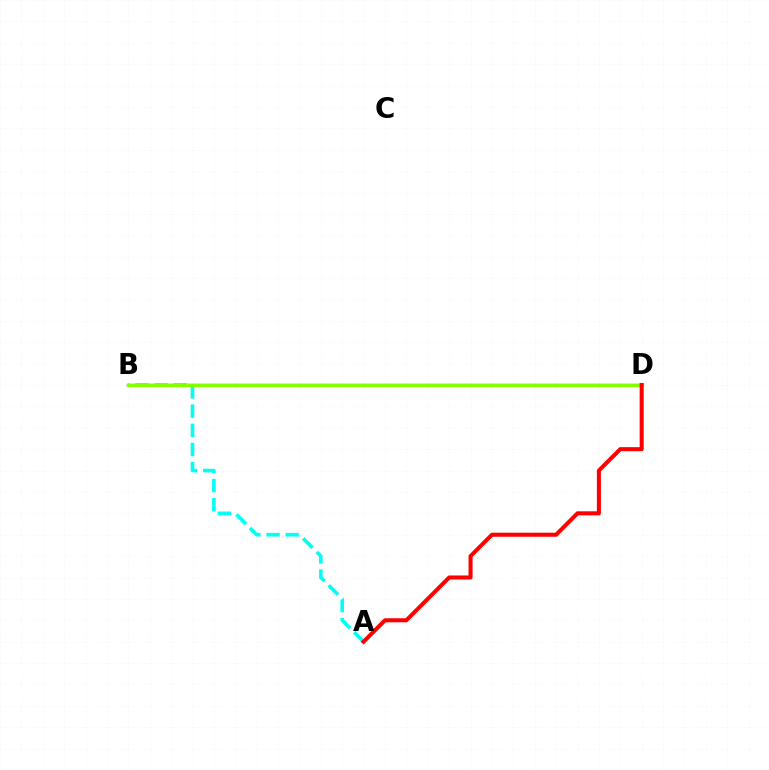{('B', 'D'): [{'color': '#7200ff', 'line_style': 'solid', 'thickness': 1.62}, {'color': '#84ff00', 'line_style': 'solid', 'thickness': 2.37}], ('A', 'B'): [{'color': '#00fff6', 'line_style': 'dashed', 'thickness': 2.6}], ('A', 'D'): [{'color': '#ff0000', 'line_style': 'solid', 'thickness': 2.91}]}